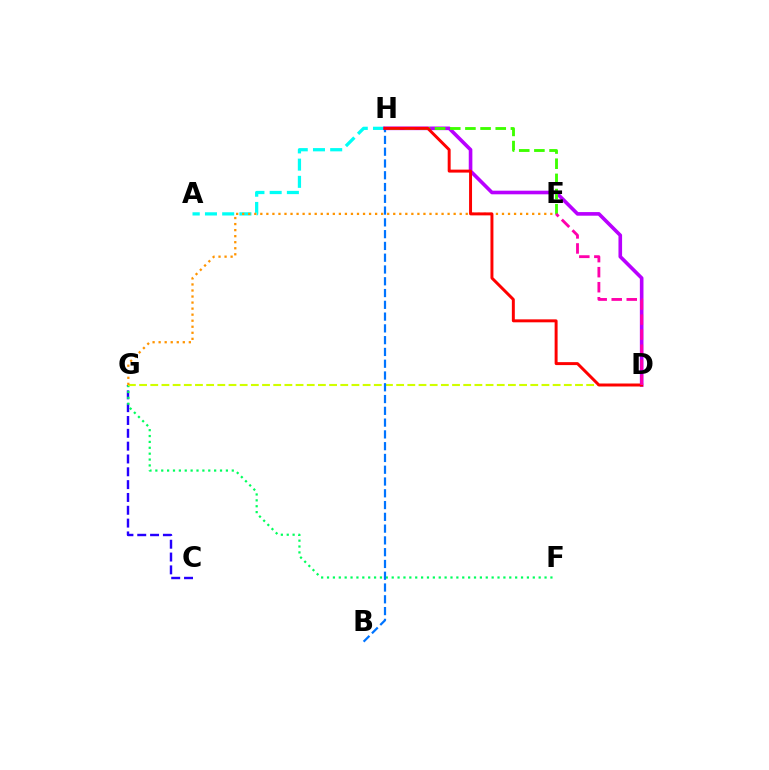{('A', 'H'): [{'color': '#00fff6', 'line_style': 'dashed', 'thickness': 2.34}], ('C', 'G'): [{'color': '#2500ff', 'line_style': 'dashed', 'thickness': 1.74}], ('F', 'G'): [{'color': '#00ff5c', 'line_style': 'dotted', 'thickness': 1.6}], ('D', 'G'): [{'color': '#d1ff00', 'line_style': 'dashed', 'thickness': 1.52}], ('D', 'H'): [{'color': '#b900ff', 'line_style': 'solid', 'thickness': 2.6}, {'color': '#ff0000', 'line_style': 'solid', 'thickness': 2.13}], ('B', 'H'): [{'color': '#0074ff', 'line_style': 'dashed', 'thickness': 1.6}], ('E', 'G'): [{'color': '#ff9400', 'line_style': 'dotted', 'thickness': 1.64}], ('E', 'H'): [{'color': '#3dff00', 'line_style': 'dashed', 'thickness': 2.06}], ('D', 'E'): [{'color': '#ff00ac', 'line_style': 'dashed', 'thickness': 2.04}]}